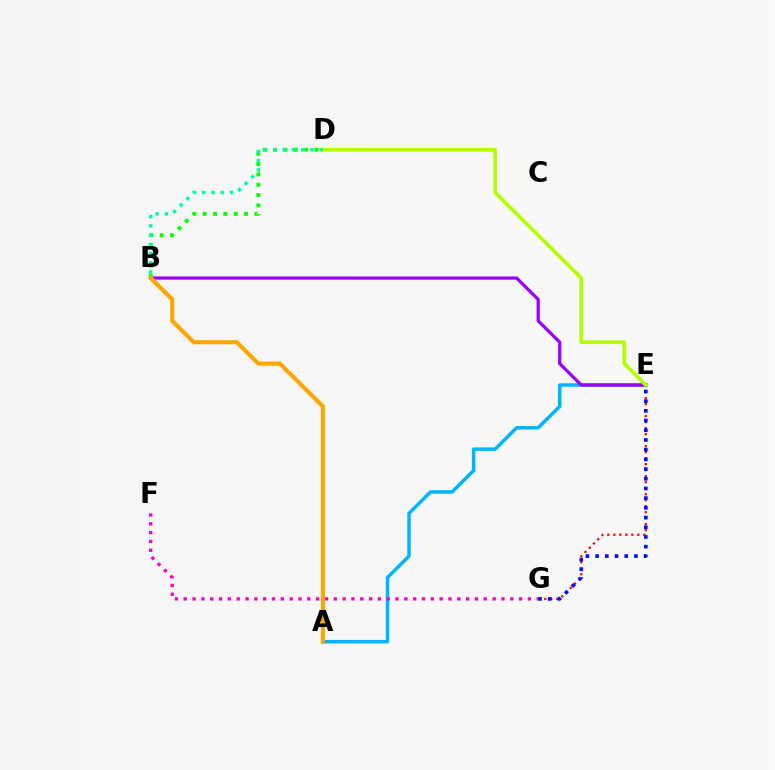{('A', 'E'): [{'color': '#00b5ff', 'line_style': 'solid', 'thickness': 2.51}], ('E', 'G'): [{'color': '#ff0000', 'line_style': 'dotted', 'thickness': 1.63}, {'color': '#0010ff', 'line_style': 'dotted', 'thickness': 2.64}], ('B', 'E'): [{'color': '#9b00ff', 'line_style': 'solid', 'thickness': 2.31}], ('D', 'E'): [{'color': '#b3ff00', 'line_style': 'solid', 'thickness': 2.68}], ('B', 'D'): [{'color': '#08ff00', 'line_style': 'dotted', 'thickness': 2.81}, {'color': '#00ff9d', 'line_style': 'dotted', 'thickness': 2.51}], ('F', 'G'): [{'color': '#ff00bd', 'line_style': 'dotted', 'thickness': 2.4}], ('A', 'B'): [{'color': '#ffa500', 'line_style': 'solid', 'thickness': 2.97}]}